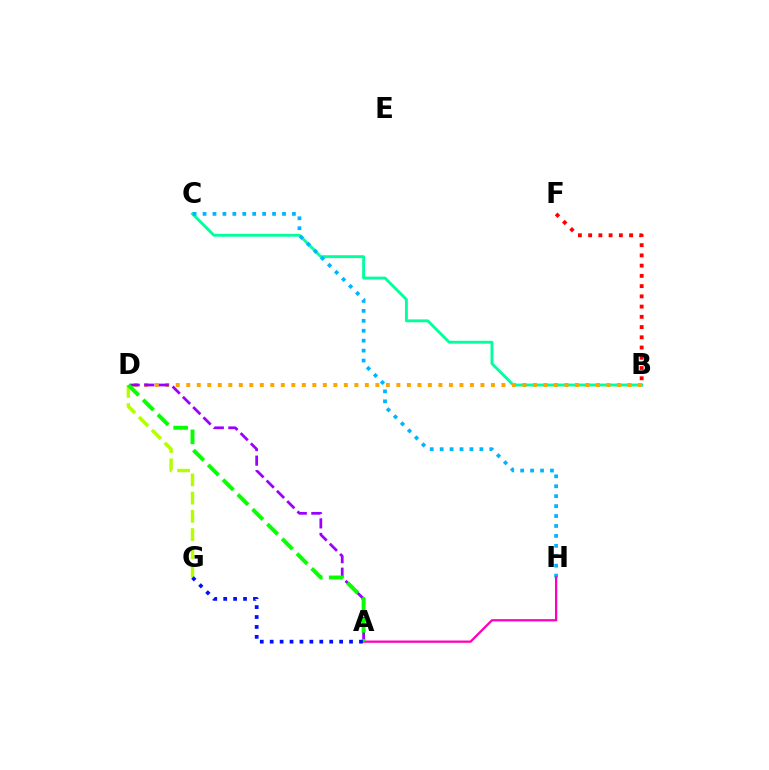{('B', 'C'): [{'color': '#00ff9d', 'line_style': 'solid', 'thickness': 2.07}], ('B', 'F'): [{'color': '#ff0000', 'line_style': 'dotted', 'thickness': 2.78}], ('D', 'G'): [{'color': '#b3ff00', 'line_style': 'dashed', 'thickness': 2.48}], ('C', 'H'): [{'color': '#00b5ff', 'line_style': 'dotted', 'thickness': 2.7}], ('A', 'H'): [{'color': '#ff00bd', 'line_style': 'solid', 'thickness': 1.64}], ('B', 'D'): [{'color': '#ffa500', 'line_style': 'dotted', 'thickness': 2.85}], ('A', 'D'): [{'color': '#9b00ff', 'line_style': 'dashed', 'thickness': 1.98}, {'color': '#08ff00', 'line_style': 'dashed', 'thickness': 2.84}], ('A', 'G'): [{'color': '#0010ff', 'line_style': 'dotted', 'thickness': 2.7}]}